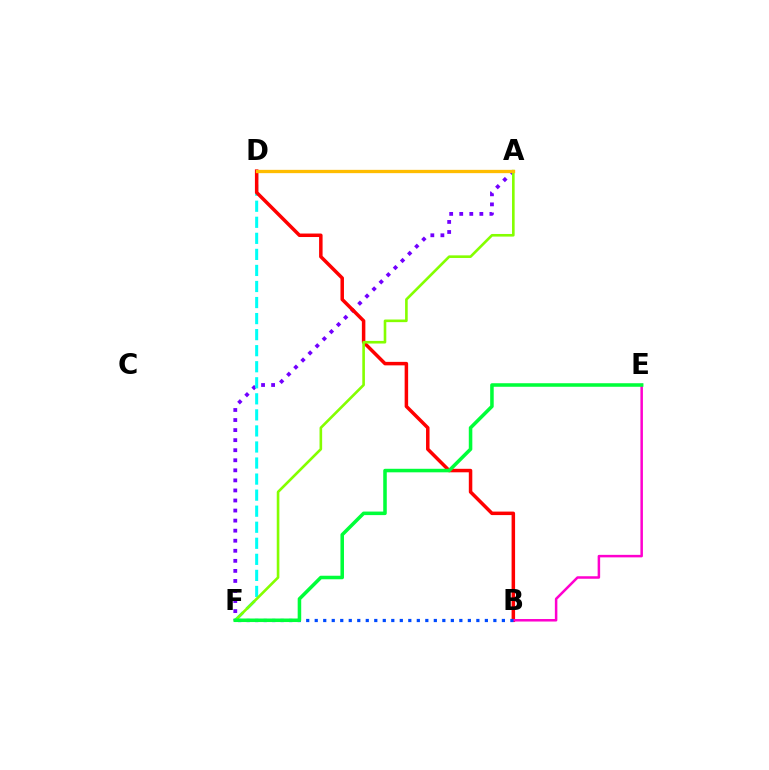{('A', 'F'): [{'color': '#7200ff', 'line_style': 'dotted', 'thickness': 2.73}, {'color': '#84ff00', 'line_style': 'solid', 'thickness': 1.89}], ('D', 'F'): [{'color': '#00fff6', 'line_style': 'dashed', 'thickness': 2.18}], ('B', 'D'): [{'color': '#ff0000', 'line_style': 'solid', 'thickness': 2.52}], ('B', 'E'): [{'color': '#ff00cf', 'line_style': 'solid', 'thickness': 1.81}], ('A', 'D'): [{'color': '#ffbd00', 'line_style': 'solid', 'thickness': 2.38}], ('B', 'F'): [{'color': '#004bff', 'line_style': 'dotted', 'thickness': 2.31}], ('E', 'F'): [{'color': '#00ff39', 'line_style': 'solid', 'thickness': 2.55}]}